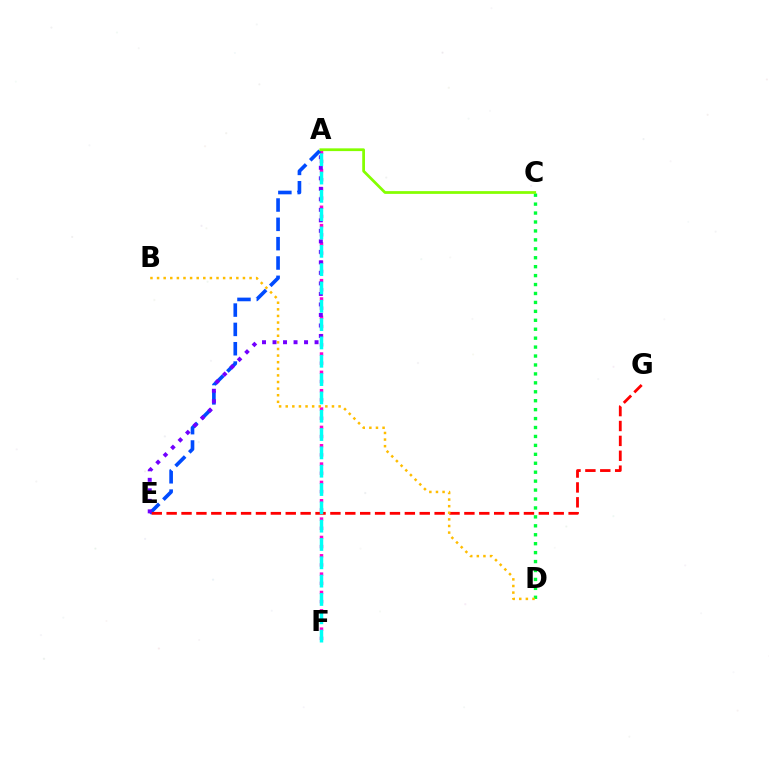{('A', 'F'): [{'color': '#ff00cf', 'line_style': 'dotted', 'thickness': 2.49}, {'color': '#00fff6', 'line_style': 'dashed', 'thickness': 2.49}], ('A', 'E'): [{'color': '#004bff', 'line_style': 'dashed', 'thickness': 2.63}, {'color': '#7200ff', 'line_style': 'dotted', 'thickness': 2.86}], ('E', 'G'): [{'color': '#ff0000', 'line_style': 'dashed', 'thickness': 2.02}], ('C', 'D'): [{'color': '#00ff39', 'line_style': 'dotted', 'thickness': 2.43}], ('B', 'D'): [{'color': '#ffbd00', 'line_style': 'dotted', 'thickness': 1.8}], ('A', 'C'): [{'color': '#84ff00', 'line_style': 'solid', 'thickness': 1.98}]}